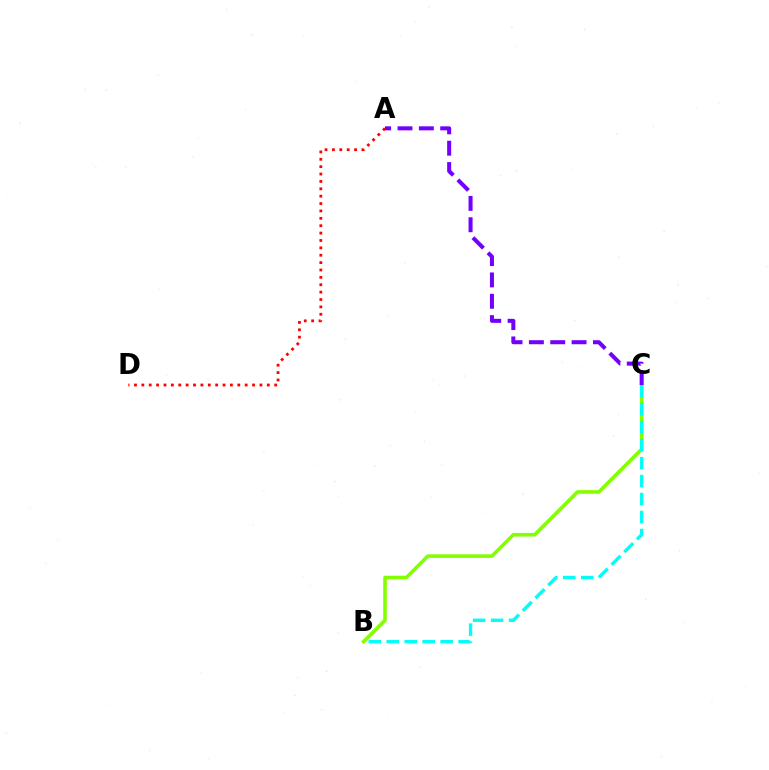{('B', 'C'): [{'color': '#84ff00', 'line_style': 'solid', 'thickness': 2.59}, {'color': '#00fff6', 'line_style': 'dashed', 'thickness': 2.44}], ('A', 'D'): [{'color': '#ff0000', 'line_style': 'dotted', 'thickness': 2.01}], ('A', 'C'): [{'color': '#7200ff', 'line_style': 'dashed', 'thickness': 2.9}]}